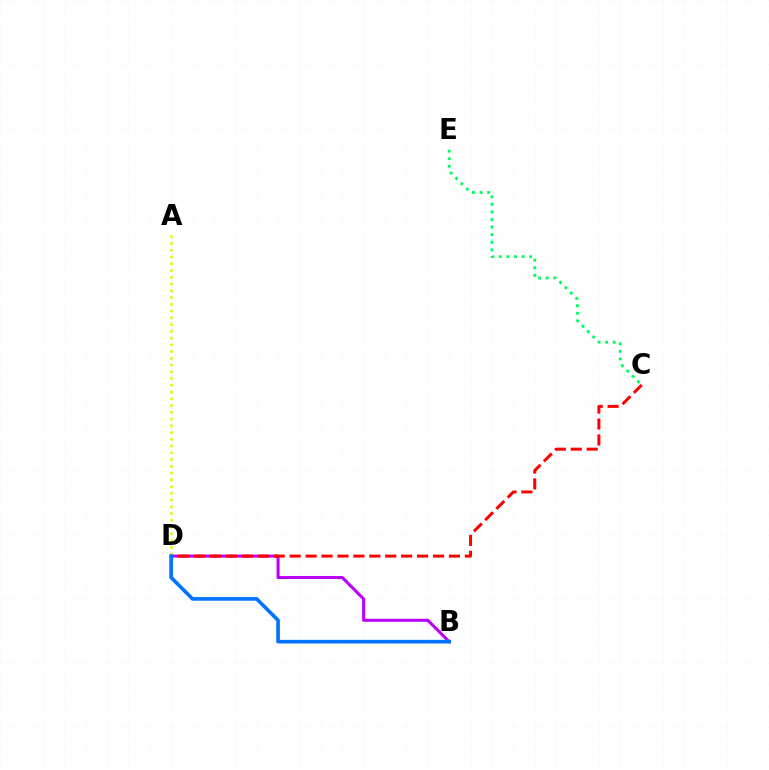{('B', 'D'): [{'color': '#b900ff', 'line_style': 'solid', 'thickness': 2.19}, {'color': '#0074ff', 'line_style': 'solid', 'thickness': 2.61}], ('A', 'D'): [{'color': '#d1ff00', 'line_style': 'dotted', 'thickness': 1.83}], ('C', 'D'): [{'color': '#ff0000', 'line_style': 'dashed', 'thickness': 2.16}], ('C', 'E'): [{'color': '#00ff5c', 'line_style': 'dotted', 'thickness': 2.06}]}